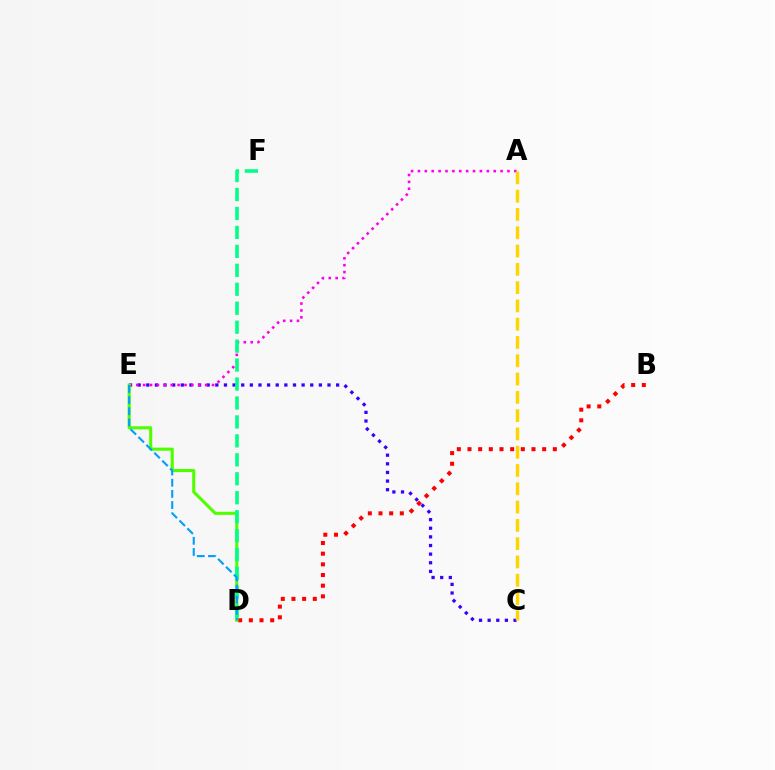{('B', 'D'): [{'color': '#ff0000', 'line_style': 'dotted', 'thickness': 2.9}], ('C', 'E'): [{'color': '#3700ff', 'line_style': 'dotted', 'thickness': 2.34}], ('A', 'E'): [{'color': '#ff00ed', 'line_style': 'dotted', 'thickness': 1.87}], ('D', 'E'): [{'color': '#4fff00', 'line_style': 'solid', 'thickness': 2.22}, {'color': '#009eff', 'line_style': 'dashed', 'thickness': 1.52}], ('A', 'C'): [{'color': '#ffd500', 'line_style': 'dashed', 'thickness': 2.48}], ('D', 'F'): [{'color': '#00ff86', 'line_style': 'dashed', 'thickness': 2.57}]}